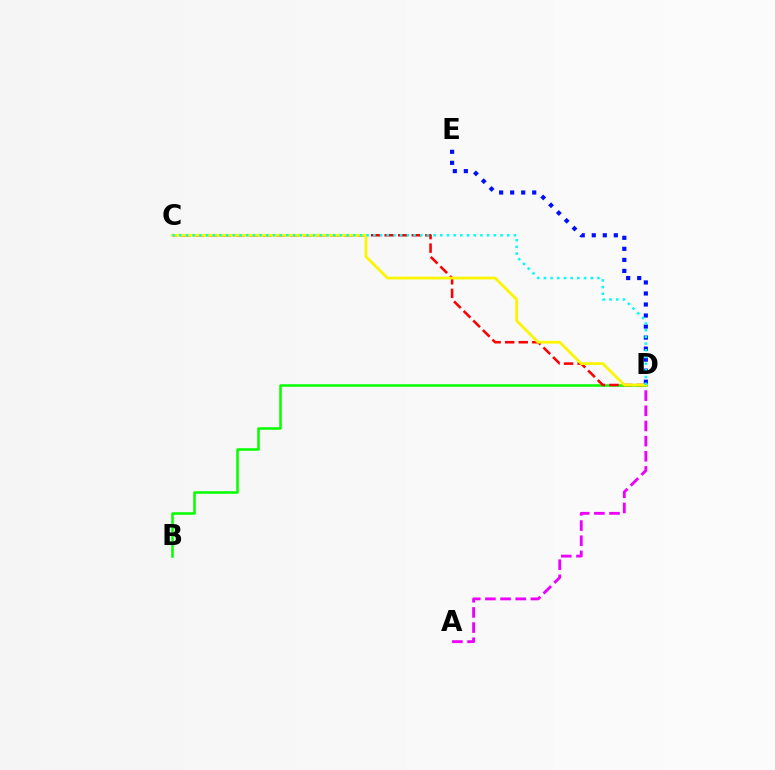{('A', 'D'): [{'color': '#ee00ff', 'line_style': 'dashed', 'thickness': 2.06}], ('B', 'D'): [{'color': '#08ff00', 'line_style': 'solid', 'thickness': 1.84}], ('C', 'D'): [{'color': '#ff0000', 'line_style': 'dashed', 'thickness': 1.84}, {'color': '#fcf500', 'line_style': 'solid', 'thickness': 1.99}, {'color': '#00fff6', 'line_style': 'dotted', 'thickness': 1.82}], ('D', 'E'): [{'color': '#0010ff', 'line_style': 'dotted', 'thickness': 3.0}]}